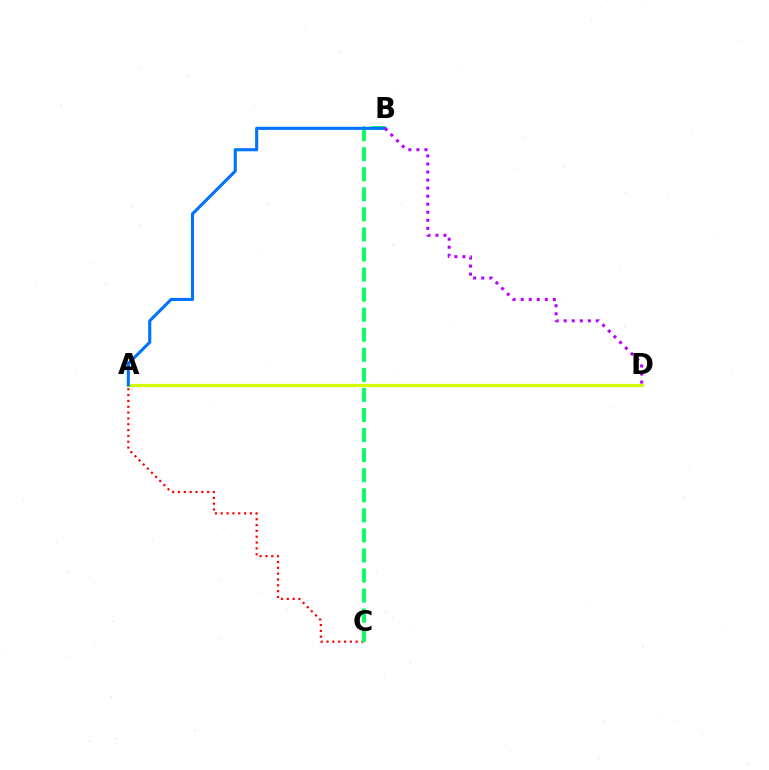{('A', 'C'): [{'color': '#ff0000', 'line_style': 'dotted', 'thickness': 1.58}], ('A', 'D'): [{'color': '#d1ff00', 'line_style': 'solid', 'thickness': 2.33}], ('B', 'C'): [{'color': '#00ff5c', 'line_style': 'dashed', 'thickness': 2.73}], ('A', 'B'): [{'color': '#0074ff', 'line_style': 'solid', 'thickness': 2.22}], ('B', 'D'): [{'color': '#b900ff', 'line_style': 'dotted', 'thickness': 2.19}]}